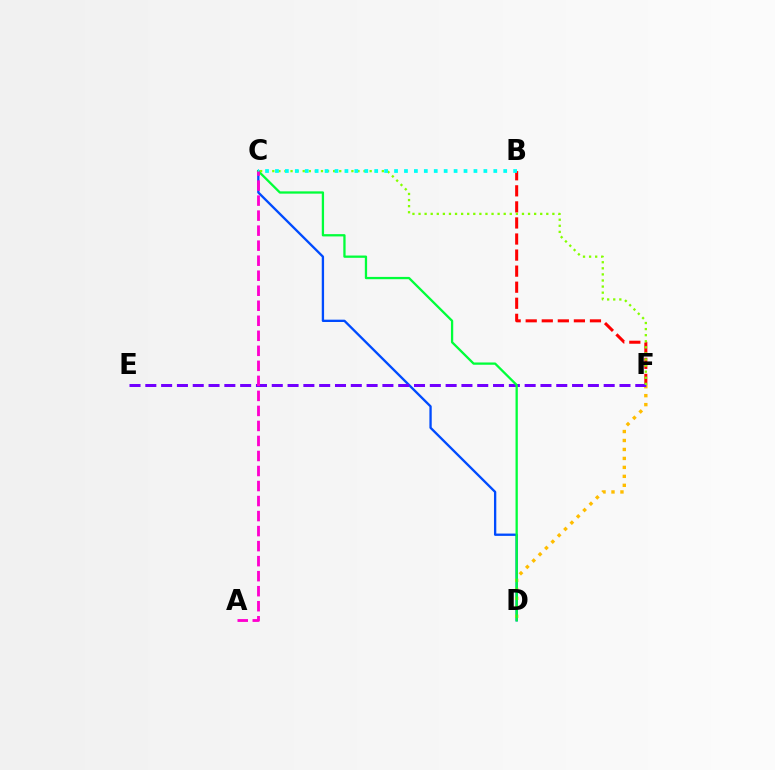{('B', 'F'): [{'color': '#ff0000', 'line_style': 'dashed', 'thickness': 2.18}], ('C', 'D'): [{'color': '#004bff', 'line_style': 'solid', 'thickness': 1.67}, {'color': '#00ff39', 'line_style': 'solid', 'thickness': 1.65}], ('D', 'F'): [{'color': '#ffbd00', 'line_style': 'dotted', 'thickness': 2.44}], ('E', 'F'): [{'color': '#7200ff', 'line_style': 'dashed', 'thickness': 2.15}], ('C', 'F'): [{'color': '#84ff00', 'line_style': 'dotted', 'thickness': 1.65}], ('B', 'C'): [{'color': '#00fff6', 'line_style': 'dotted', 'thickness': 2.7}], ('A', 'C'): [{'color': '#ff00cf', 'line_style': 'dashed', 'thickness': 2.04}]}